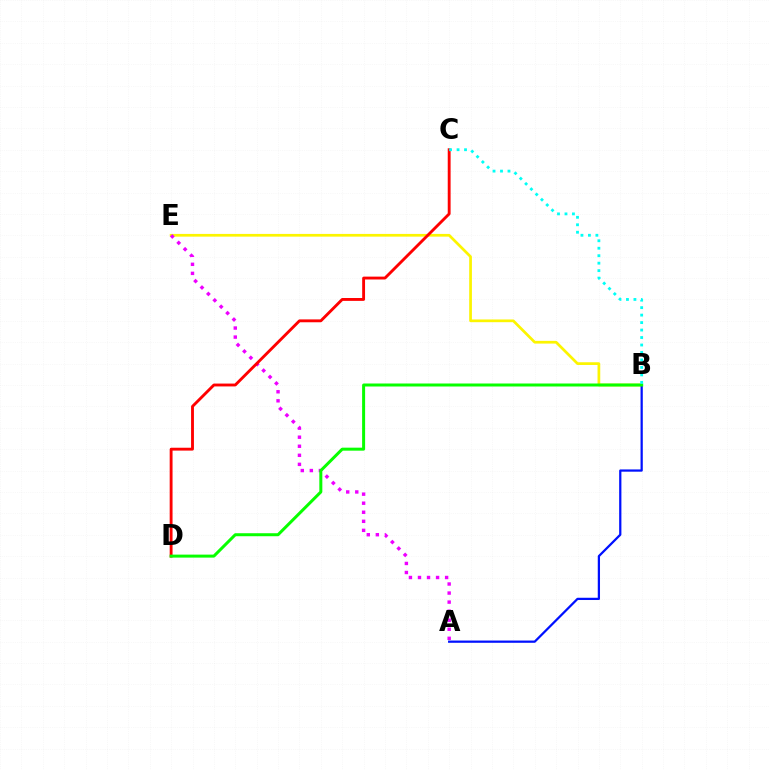{('B', 'E'): [{'color': '#fcf500', 'line_style': 'solid', 'thickness': 1.96}], ('A', 'B'): [{'color': '#0010ff', 'line_style': 'solid', 'thickness': 1.61}], ('A', 'E'): [{'color': '#ee00ff', 'line_style': 'dotted', 'thickness': 2.46}], ('C', 'D'): [{'color': '#ff0000', 'line_style': 'solid', 'thickness': 2.06}], ('B', 'D'): [{'color': '#08ff00', 'line_style': 'solid', 'thickness': 2.16}], ('B', 'C'): [{'color': '#00fff6', 'line_style': 'dotted', 'thickness': 2.03}]}